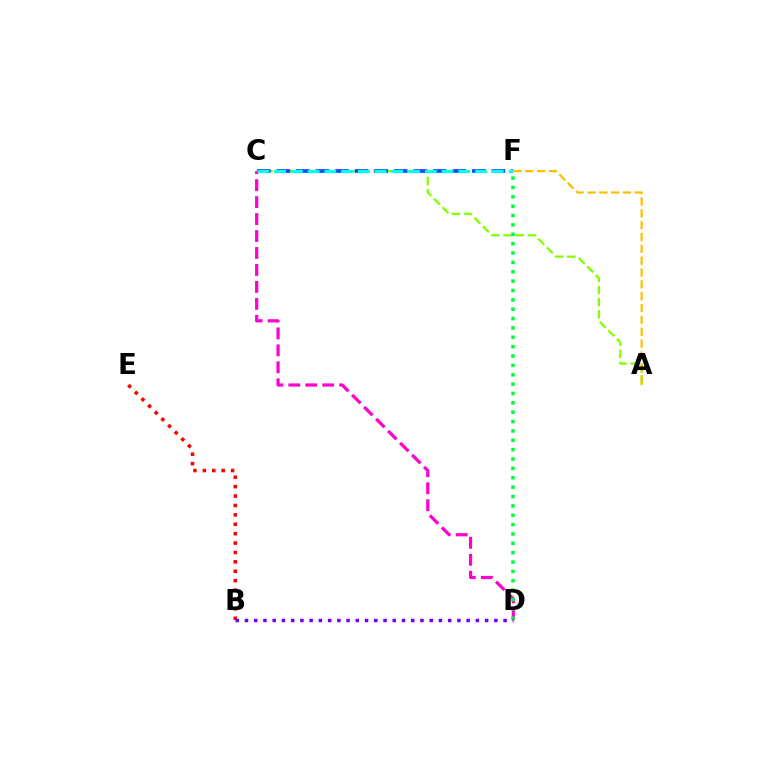{('A', 'C'): [{'color': '#84ff00', 'line_style': 'dashed', 'thickness': 1.64}], ('C', 'F'): [{'color': '#004bff', 'line_style': 'dashed', 'thickness': 2.66}, {'color': '#00fff6', 'line_style': 'dashed', 'thickness': 2.27}], ('C', 'D'): [{'color': '#ff00cf', 'line_style': 'dashed', 'thickness': 2.3}], ('D', 'F'): [{'color': '#00ff39', 'line_style': 'dotted', 'thickness': 2.54}], ('A', 'F'): [{'color': '#ffbd00', 'line_style': 'dashed', 'thickness': 1.61}], ('B', 'E'): [{'color': '#ff0000', 'line_style': 'dotted', 'thickness': 2.55}], ('B', 'D'): [{'color': '#7200ff', 'line_style': 'dotted', 'thickness': 2.51}]}